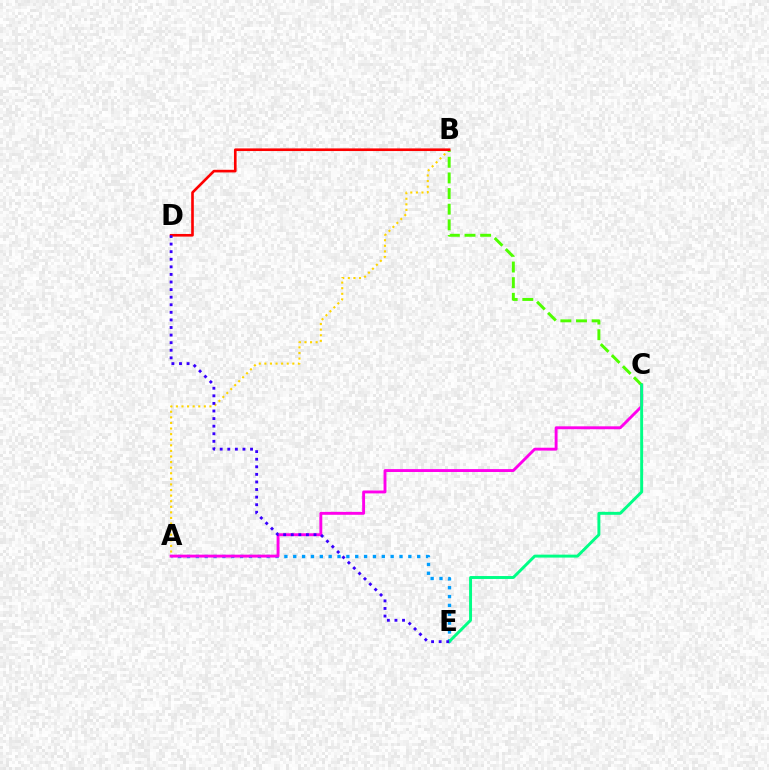{('A', 'E'): [{'color': '#009eff', 'line_style': 'dotted', 'thickness': 2.41}], ('A', 'C'): [{'color': '#ff00ed', 'line_style': 'solid', 'thickness': 2.09}], ('A', 'B'): [{'color': '#ffd500', 'line_style': 'dotted', 'thickness': 1.52}], ('B', 'C'): [{'color': '#4fff00', 'line_style': 'dashed', 'thickness': 2.12}], ('B', 'D'): [{'color': '#ff0000', 'line_style': 'solid', 'thickness': 1.9}], ('C', 'E'): [{'color': '#00ff86', 'line_style': 'solid', 'thickness': 2.12}], ('D', 'E'): [{'color': '#3700ff', 'line_style': 'dotted', 'thickness': 2.06}]}